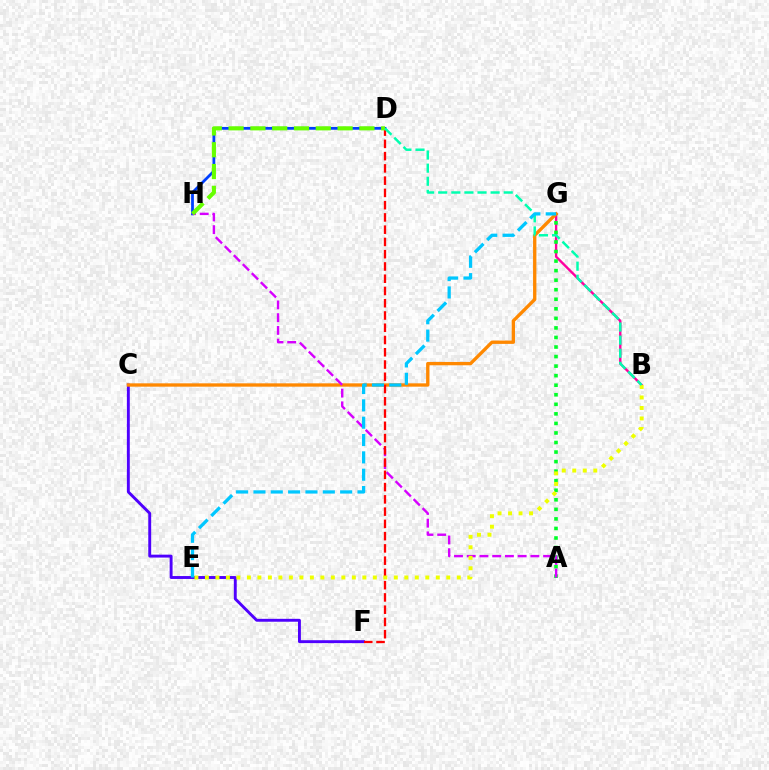{('B', 'G'): [{'color': '#ff00a0', 'line_style': 'solid', 'thickness': 1.71}], ('C', 'F'): [{'color': '#4f00ff', 'line_style': 'solid', 'thickness': 2.09}], ('A', 'G'): [{'color': '#00ff27', 'line_style': 'dotted', 'thickness': 2.59}], ('C', 'G'): [{'color': '#ff8800', 'line_style': 'solid', 'thickness': 2.4}], ('D', 'H'): [{'color': '#003fff', 'line_style': 'solid', 'thickness': 2.0}, {'color': '#66ff00', 'line_style': 'dashed', 'thickness': 2.96}], ('A', 'H'): [{'color': '#d600ff', 'line_style': 'dashed', 'thickness': 1.73}], ('D', 'F'): [{'color': '#ff0000', 'line_style': 'dashed', 'thickness': 1.67}], ('B', 'E'): [{'color': '#eeff00', 'line_style': 'dotted', 'thickness': 2.85}], ('B', 'D'): [{'color': '#00ffaf', 'line_style': 'dashed', 'thickness': 1.78}], ('E', 'G'): [{'color': '#00c7ff', 'line_style': 'dashed', 'thickness': 2.36}]}